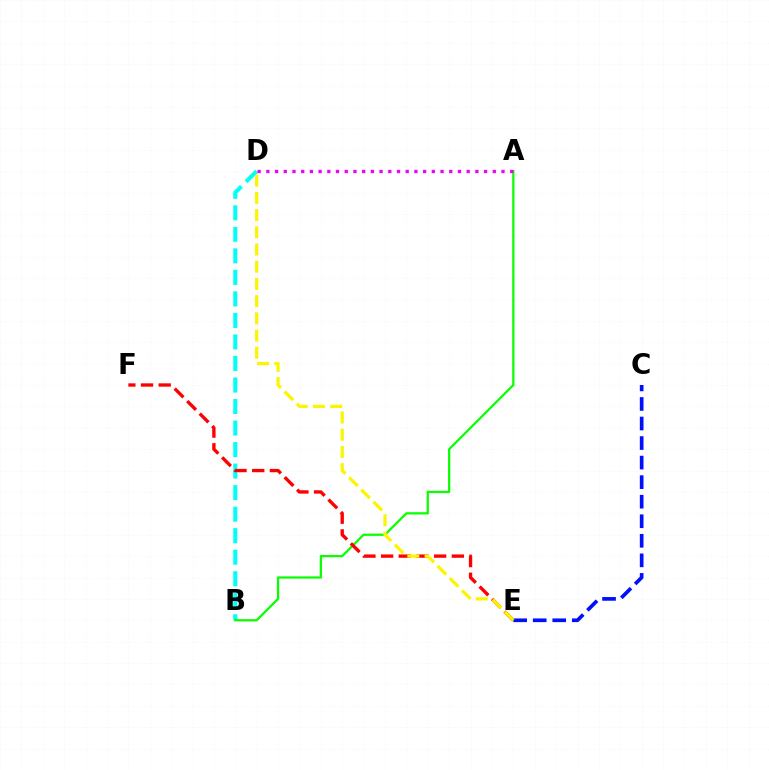{('B', 'D'): [{'color': '#00fff6', 'line_style': 'dashed', 'thickness': 2.92}], ('A', 'B'): [{'color': '#08ff00', 'line_style': 'solid', 'thickness': 1.62}], ('A', 'D'): [{'color': '#ee00ff', 'line_style': 'dotted', 'thickness': 2.37}], ('E', 'F'): [{'color': '#ff0000', 'line_style': 'dashed', 'thickness': 2.4}], ('C', 'E'): [{'color': '#0010ff', 'line_style': 'dashed', 'thickness': 2.66}], ('D', 'E'): [{'color': '#fcf500', 'line_style': 'dashed', 'thickness': 2.34}]}